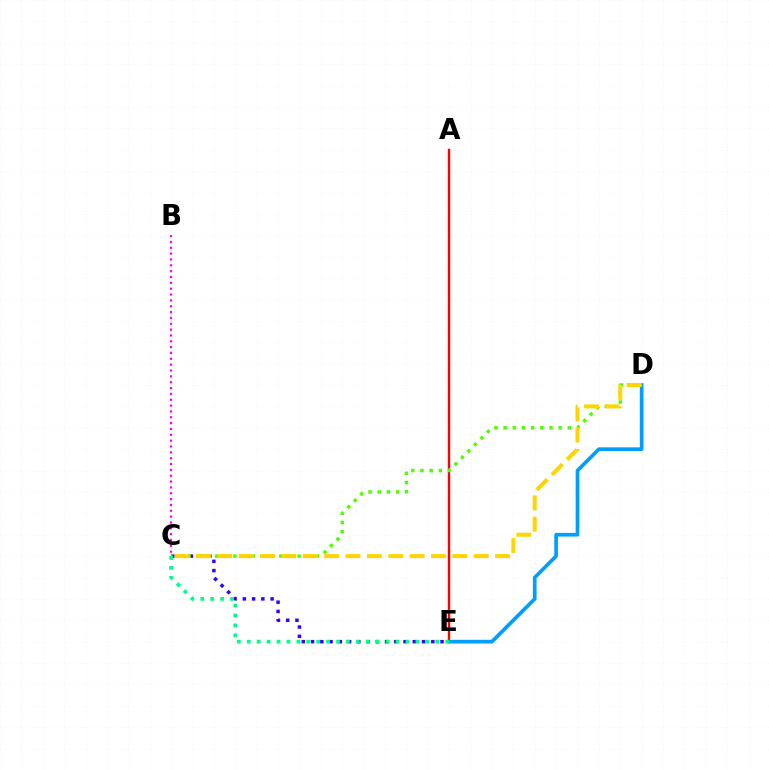{('B', 'C'): [{'color': '#ff00ed', 'line_style': 'dotted', 'thickness': 1.59}], ('A', 'E'): [{'color': '#ff0000', 'line_style': 'solid', 'thickness': 1.74}], ('C', 'E'): [{'color': '#3700ff', 'line_style': 'dotted', 'thickness': 2.51}, {'color': '#00ff86', 'line_style': 'dotted', 'thickness': 2.7}], ('D', 'E'): [{'color': '#009eff', 'line_style': 'solid', 'thickness': 2.65}], ('C', 'D'): [{'color': '#4fff00', 'line_style': 'dotted', 'thickness': 2.49}, {'color': '#ffd500', 'line_style': 'dashed', 'thickness': 2.9}]}